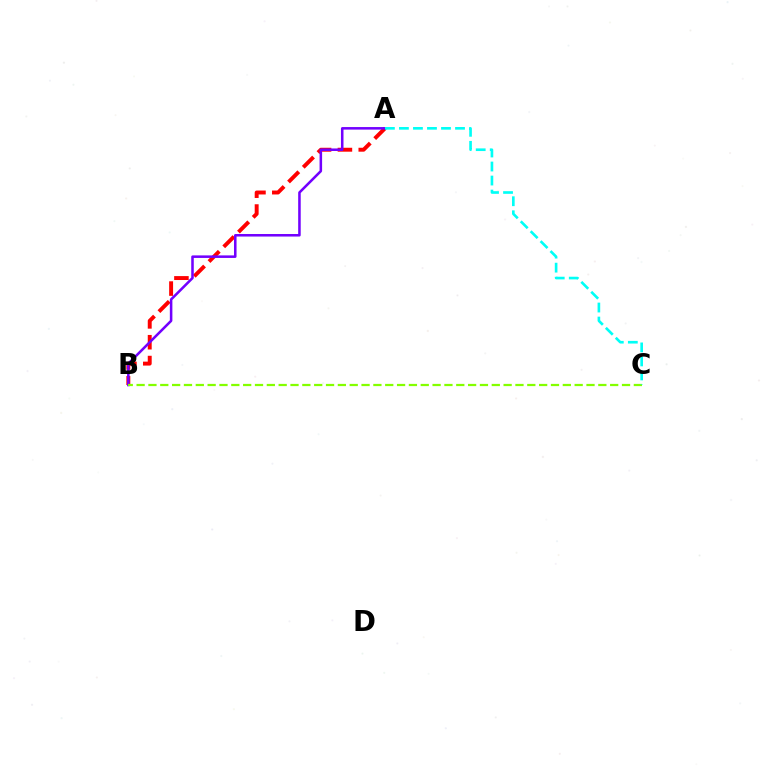{('A', 'B'): [{'color': '#ff0000', 'line_style': 'dashed', 'thickness': 2.83}, {'color': '#7200ff', 'line_style': 'solid', 'thickness': 1.83}], ('B', 'C'): [{'color': '#84ff00', 'line_style': 'dashed', 'thickness': 1.61}], ('A', 'C'): [{'color': '#00fff6', 'line_style': 'dashed', 'thickness': 1.91}]}